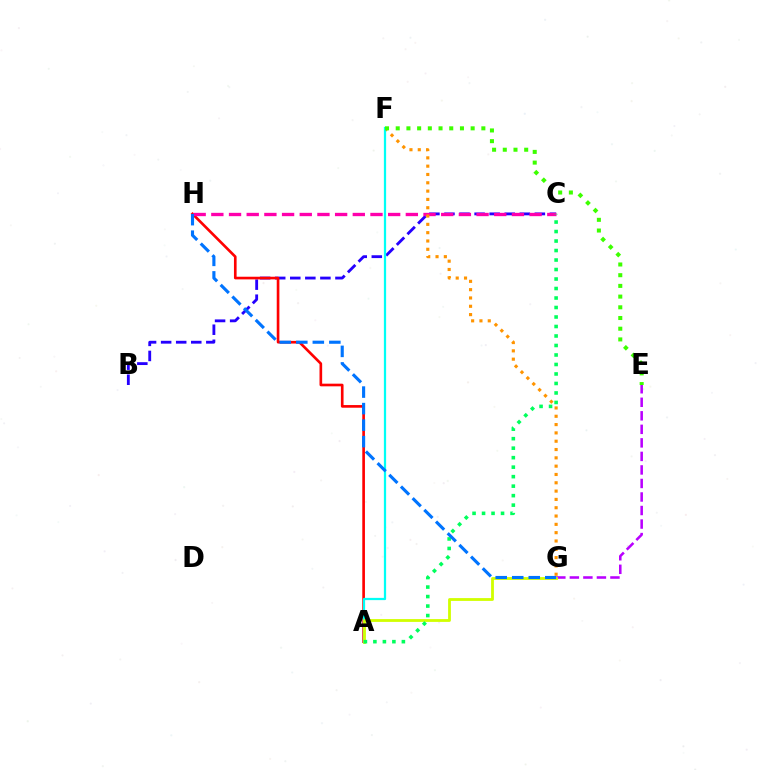{('B', 'C'): [{'color': '#2500ff', 'line_style': 'dashed', 'thickness': 2.05}], ('A', 'H'): [{'color': '#ff0000', 'line_style': 'solid', 'thickness': 1.91}], ('C', 'H'): [{'color': '#ff00ac', 'line_style': 'dashed', 'thickness': 2.4}], ('F', 'G'): [{'color': '#ff9400', 'line_style': 'dotted', 'thickness': 2.26}], ('E', 'G'): [{'color': '#b900ff', 'line_style': 'dashed', 'thickness': 1.84}], ('A', 'F'): [{'color': '#00fff6', 'line_style': 'solid', 'thickness': 1.61}], ('A', 'G'): [{'color': '#d1ff00', 'line_style': 'solid', 'thickness': 2.02}], ('A', 'C'): [{'color': '#00ff5c', 'line_style': 'dotted', 'thickness': 2.58}], ('E', 'F'): [{'color': '#3dff00', 'line_style': 'dotted', 'thickness': 2.91}], ('G', 'H'): [{'color': '#0074ff', 'line_style': 'dashed', 'thickness': 2.24}]}